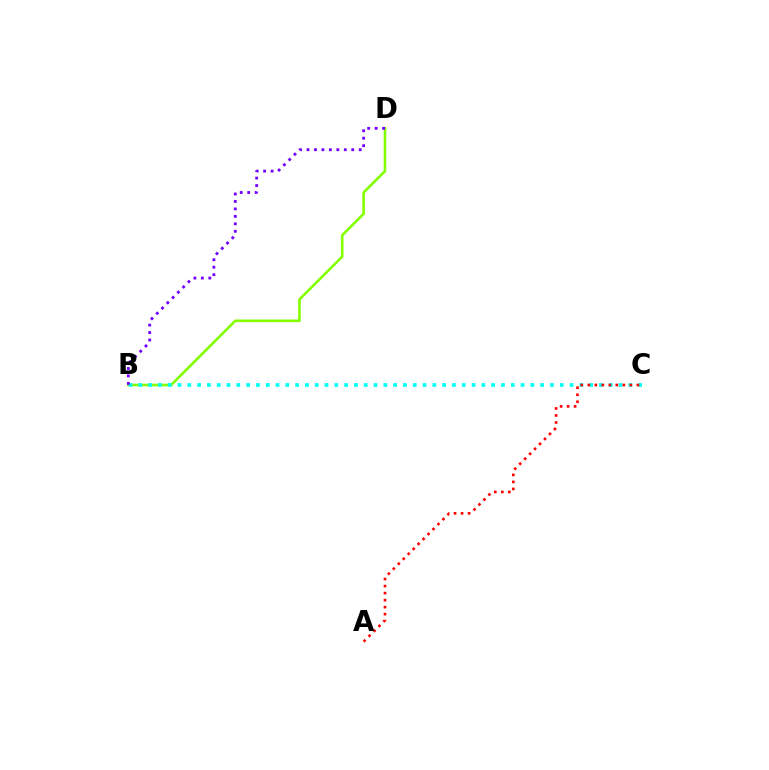{('B', 'D'): [{'color': '#84ff00', 'line_style': 'solid', 'thickness': 1.89}, {'color': '#7200ff', 'line_style': 'dotted', 'thickness': 2.03}], ('B', 'C'): [{'color': '#00fff6', 'line_style': 'dotted', 'thickness': 2.66}], ('A', 'C'): [{'color': '#ff0000', 'line_style': 'dotted', 'thickness': 1.91}]}